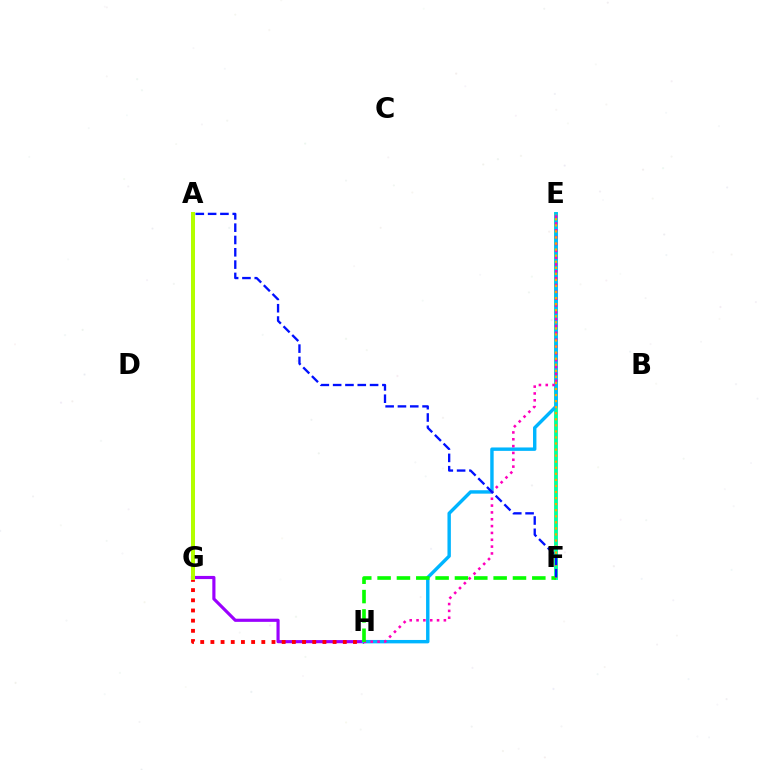{('G', 'H'): [{'color': '#9b00ff', 'line_style': 'solid', 'thickness': 2.26}, {'color': '#ff0000', 'line_style': 'dotted', 'thickness': 2.77}], ('A', 'G'): [{'color': '#b3ff00', 'line_style': 'solid', 'thickness': 2.88}], ('E', 'F'): [{'color': '#00ff9d', 'line_style': 'solid', 'thickness': 2.77}, {'color': '#ffa500', 'line_style': 'dotted', 'thickness': 1.65}], ('E', 'H'): [{'color': '#00b5ff', 'line_style': 'solid', 'thickness': 2.46}, {'color': '#ff00bd', 'line_style': 'dotted', 'thickness': 1.86}], ('F', 'H'): [{'color': '#08ff00', 'line_style': 'dashed', 'thickness': 2.63}], ('A', 'F'): [{'color': '#0010ff', 'line_style': 'dashed', 'thickness': 1.67}]}